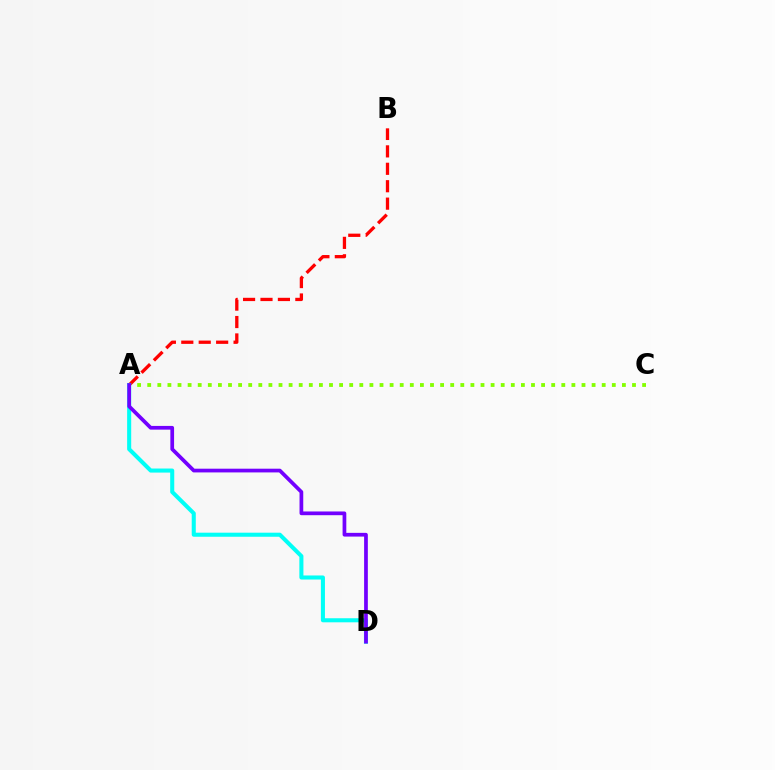{('A', 'B'): [{'color': '#ff0000', 'line_style': 'dashed', 'thickness': 2.37}], ('A', 'C'): [{'color': '#84ff00', 'line_style': 'dotted', 'thickness': 2.74}], ('A', 'D'): [{'color': '#00fff6', 'line_style': 'solid', 'thickness': 2.92}, {'color': '#7200ff', 'line_style': 'solid', 'thickness': 2.68}]}